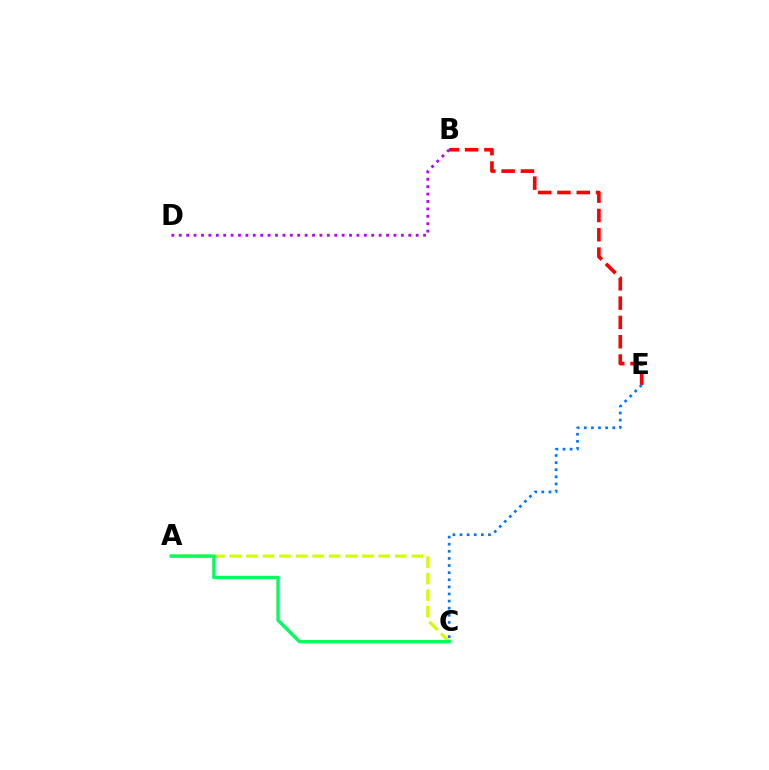{('A', 'C'): [{'color': '#d1ff00', 'line_style': 'dashed', 'thickness': 2.25}, {'color': '#00ff5c', 'line_style': 'solid', 'thickness': 2.42}], ('B', 'E'): [{'color': '#ff0000', 'line_style': 'dashed', 'thickness': 2.62}], ('B', 'D'): [{'color': '#b900ff', 'line_style': 'dotted', 'thickness': 2.01}], ('C', 'E'): [{'color': '#0074ff', 'line_style': 'dotted', 'thickness': 1.93}]}